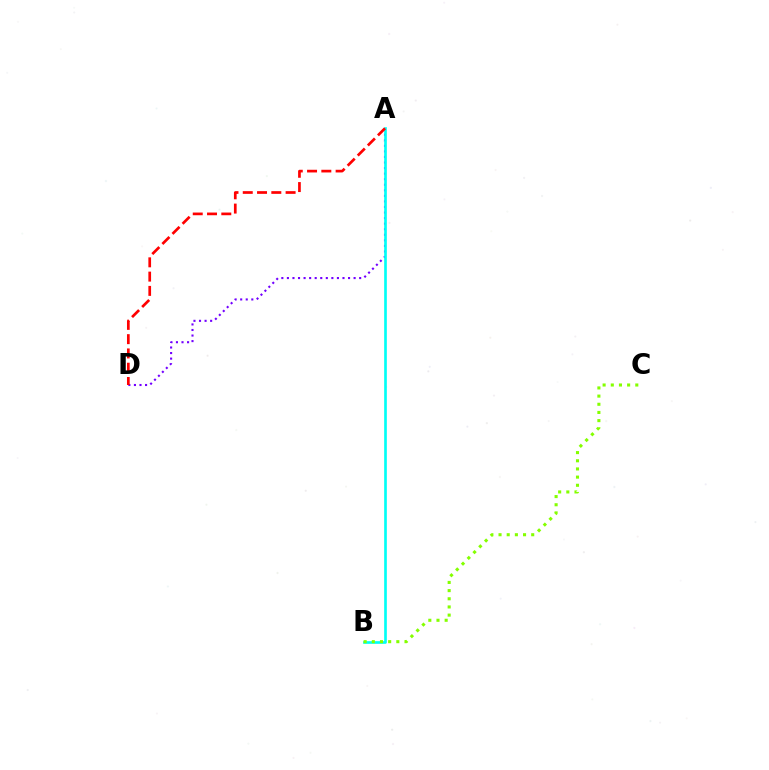{('A', 'D'): [{'color': '#7200ff', 'line_style': 'dotted', 'thickness': 1.51}, {'color': '#ff0000', 'line_style': 'dashed', 'thickness': 1.94}], ('A', 'B'): [{'color': '#00fff6', 'line_style': 'solid', 'thickness': 1.92}], ('B', 'C'): [{'color': '#84ff00', 'line_style': 'dotted', 'thickness': 2.22}]}